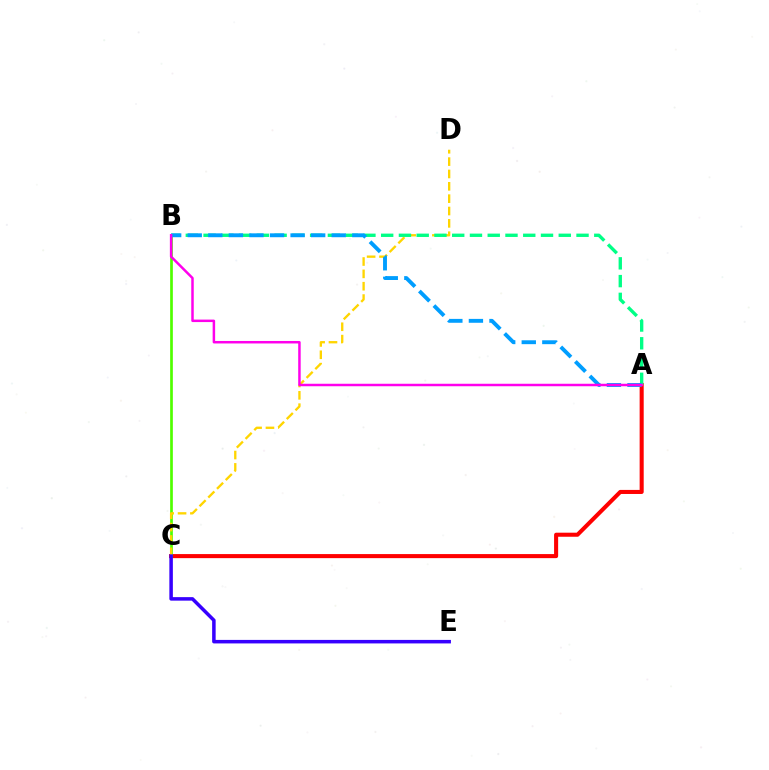{('A', 'C'): [{'color': '#ff0000', 'line_style': 'solid', 'thickness': 2.92}], ('B', 'C'): [{'color': '#4fff00', 'line_style': 'solid', 'thickness': 1.94}], ('C', 'D'): [{'color': '#ffd500', 'line_style': 'dashed', 'thickness': 1.68}], ('A', 'B'): [{'color': '#00ff86', 'line_style': 'dashed', 'thickness': 2.41}, {'color': '#009eff', 'line_style': 'dashed', 'thickness': 2.79}, {'color': '#ff00ed', 'line_style': 'solid', 'thickness': 1.79}], ('C', 'E'): [{'color': '#3700ff', 'line_style': 'solid', 'thickness': 2.53}]}